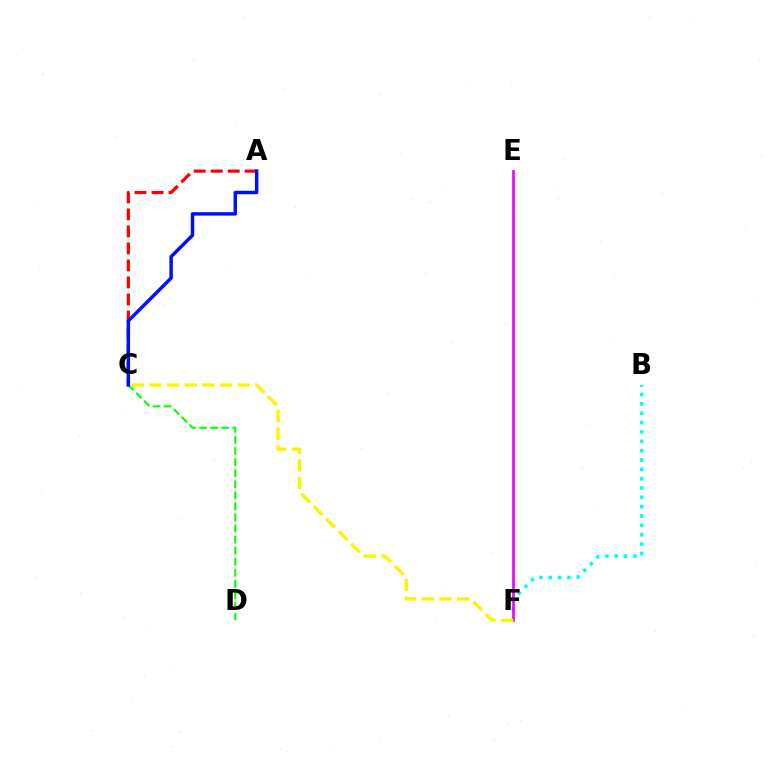{('A', 'C'): [{'color': '#ff0000', 'line_style': 'dashed', 'thickness': 2.31}, {'color': '#0010ff', 'line_style': 'solid', 'thickness': 2.49}], ('C', 'D'): [{'color': '#08ff00', 'line_style': 'dashed', 'thickness': 1.5}], ('B', 'F'): [{'color': '#00fff6', 'line_style': 'dotted', 'thickness': 2.54}], ('E', 'F'): [{'color': '#ee00ff', 'line_style': 'solid', 'thickness': 1.92}], ('C', 'F'): [{'color': '#fcf500', 'line_style': 'dashed', 'thickness': 2.4}]}